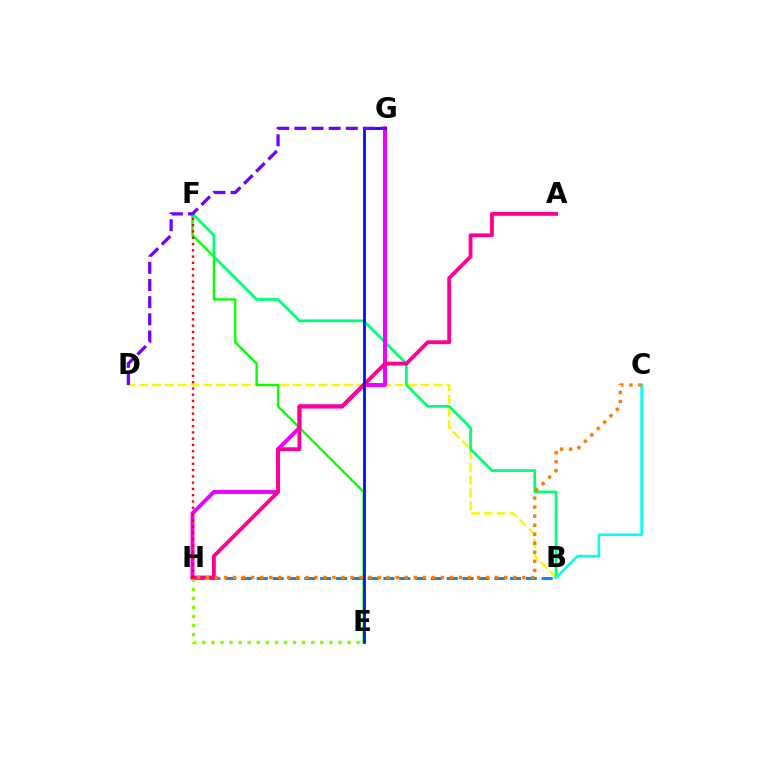{('B', 'D'): [{'color': '#fcf500', 'line_style': 'dashed', 'thickness': 1.74}], ('B', 'H'): [{'color': '#008cff', 'line_style': 'dashed', 'thickness': 2.15}], ('E', 'F'): [{'color': '#08ff00', 'line_style': 'solid', 'thickness': 1.68}], ('B', 'F'): [{'color': '#00ff74', 'line_style': 'solid', 'thickness': 2.0}], ('G', 'H'): [{'color': '#ee00ff', 'line_style': 'solid', 'thickness': 2.83}], ('B', 'C'): [{'color': '#00fff6', 'line_style': 'solid', 'thickness': 1.88}], ('E', 'H'): [{'color': '#84ff00', 'line_style': 'dotted', 'thickness': 2.47}], ('A', 'H'): [{'color': '#ff0094', 'line_style': 'solid', 'thickness': 2.75}], ('E', 'G'): [{'color': '#0010ff', 'line_style': 'solid', 'thickness': 2.02}], ('D', 'G'): [{'color': '#7200ff', 'line_style': 'dashed', 'thickness': 2.33}], ('F', 'H'): [{'color': '#ff0000', 'line_style': 'dotted', 'thickness': 1.71}], ('C', 'H'): [{'color': '#ff7c00', 'line_style': 'dotted', 'thickness': 2.46}]}